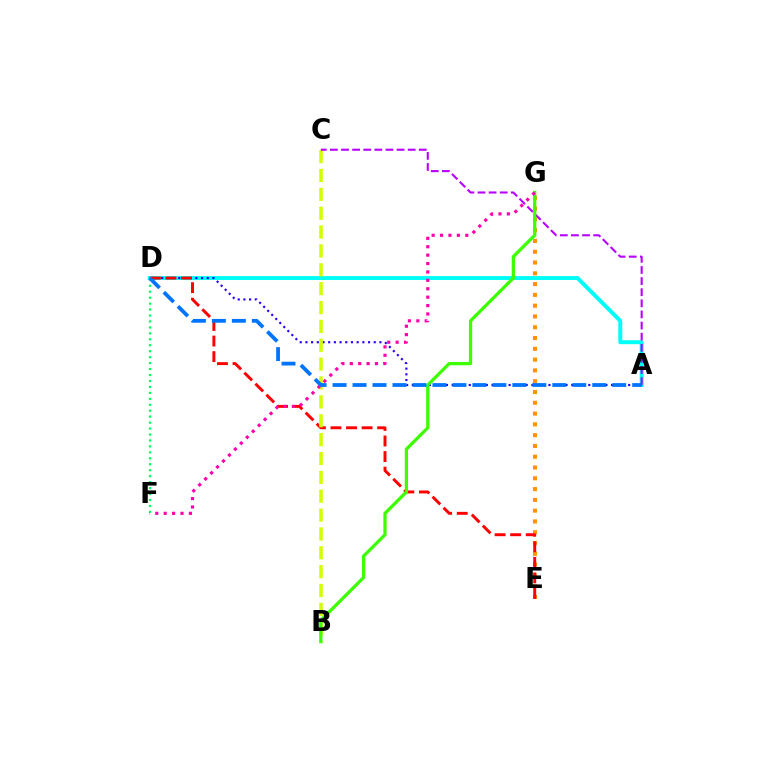{('A', 'D'): [{'color': '#00fff6', 'line_style': 'solid', 'thickness': 2.84}, {'color': '#2500ff', 'line_style': 'dotted', 'thickness': 1.55}, {'color': '#0074ff', 'line_style': 'dashed', 'thickness': 2.71}], ('E', 'G'): [{'color': '#ff9400', 'line_style': 'dotted', 'thickness': 2.93}], ('D', 'E'): [{'color': '#ff0000', 'line_style': 'dashed', 'thickness': 2.11}], ('B', 'C'): [{'color': '#d1ff00', 'line_style': 'dashed', 'thickness': 2.56}], ('D', 'F'): [{'color': '#00ff5c', 'line_style': 'dotted', 'thickness': 1.62}], ('A', 'C'): [{'color': '#b900ff', 'line_style': 'dashed', 'thickness': 1.51}], ('B', 'G'): [{'color': '#3dff00', 'line_style': 'solid', 'thickness': 2.34}], ('F', 'G'): [{'color': '#ff00ac', 'line_style': 'dotted', 'thickness': 2.28}]}